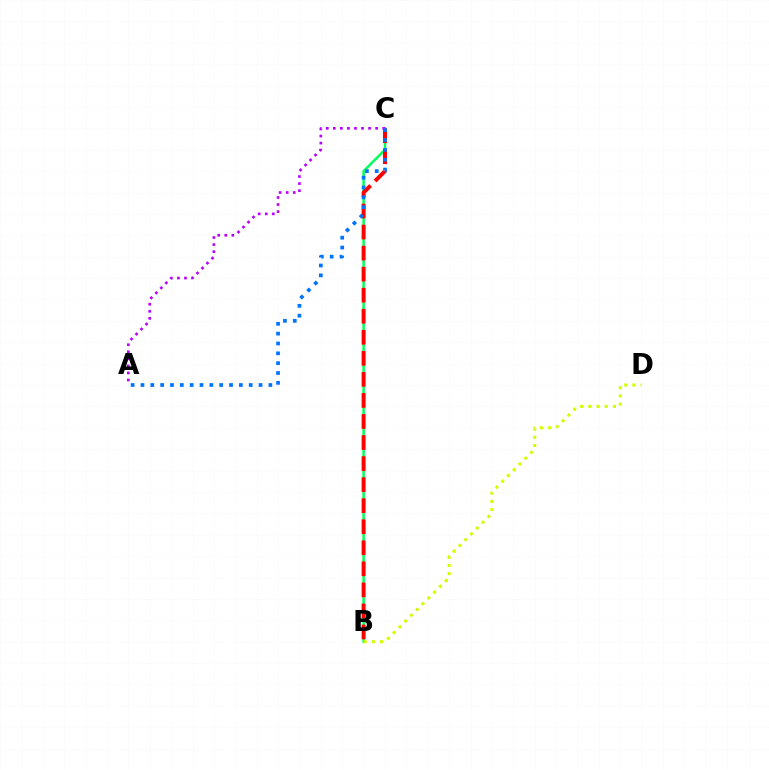{('B', 'C'): [{'color': '#00ff5c', 'line_style': 'solid', 'thickness': 1.81}, {'color': '#ff0000', 'line_style': 'dashed', 'thickness': 2.86}], ('A', 'C'): [{'color': '#b900ff', 'line_style': 'dotted', 'thickness': 1.92}, {'color': '#0074ff', 'line_style': 'dotted', 'thickness': 2.67}], ('B', 'D'): [{'color': '#d1ff00', 'line_style': 'dotted', 'thickness': 2.22}]}